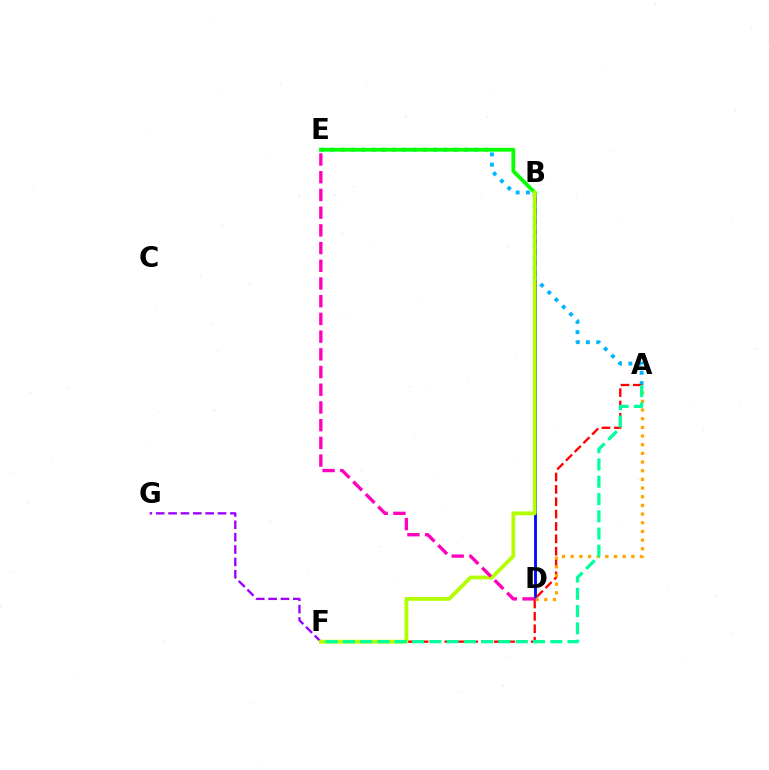{('B', 'D'): [{'color': '#0010ff', 'line_style': 'solid', 'thickness': 2.07}], ('A', 'E'): [{'color': '#00b5ff', 'line_style': 'dotted', 'thickness': 2.79}], ('F', 'G'): [{'color': '#9b00ff', 'line_style': 'dashed', 'thickness': 1.68}], ('A', 'F'): [{'color': '#ff0000', 'line_style': 'dashed', 'thickness': 1.68}, {'color': '#00ff9d', 'line_style': 'dashed', 'thickness': 2.35}], ('A', 'D'): [{'color': '#ffa500', 'line_style': 'dotted', 'thickness': 2.36}], ('B', 'E'): [{'color': '#08ff00', 'line_style': 'solid', 'thickness': 2.76}], ('B', 'F'): [{'color': '#b3ff00', 'line_style': 'solid', 'thickness': 2.74}], ('D', 'E'): [{'color': '#ff00bd', 'line_style': 'dashed', 'thickness': 2.41}]}